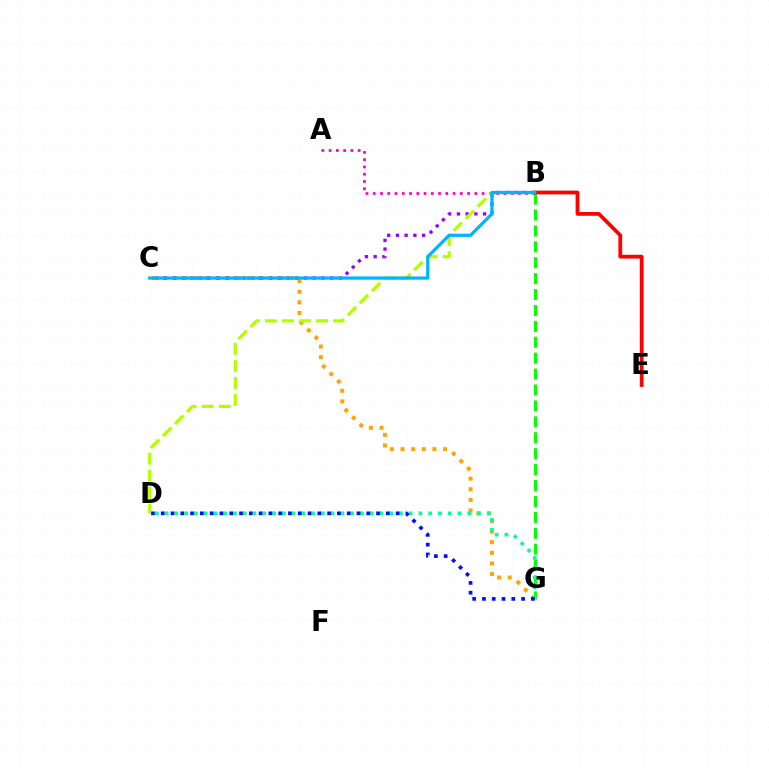{('A', 'B'): [{'color': '#ff00bd', 'line_style': 'dotted', 'thickness': 1.97}], ('C', 'G'): [{'color': '#ffa500', 'line_style': 'dotted', 'thickness': 2.88}], ('B', 'C'): [{'color': '#9b00ff', 'line_style': 'dotted', 'thickness': 2.37}, {'color': '#00b5ff', 'line_style': 'solid', 'thickness': 2.33}], ('B', 'G'): [{'color': '#08ff00', 'line_style': 'dashed', 'thickness': 2.16}], ('B', 'E'): [{'color': '#ff0000', 'line_style': 'solid', 'thickness': 2.72}], ('B', 'D'): [{'color': '#b3ff00', 'line_style': 'dashed', 'thickness': 2.31}], ('D', 'G'): [{'color': '#00ff9d', 'line_style': 'dotted', 'thickness': 2.65}, {'color': '#0010ff', 'line_style': 'dotted', 'thickness': 2.66}]}